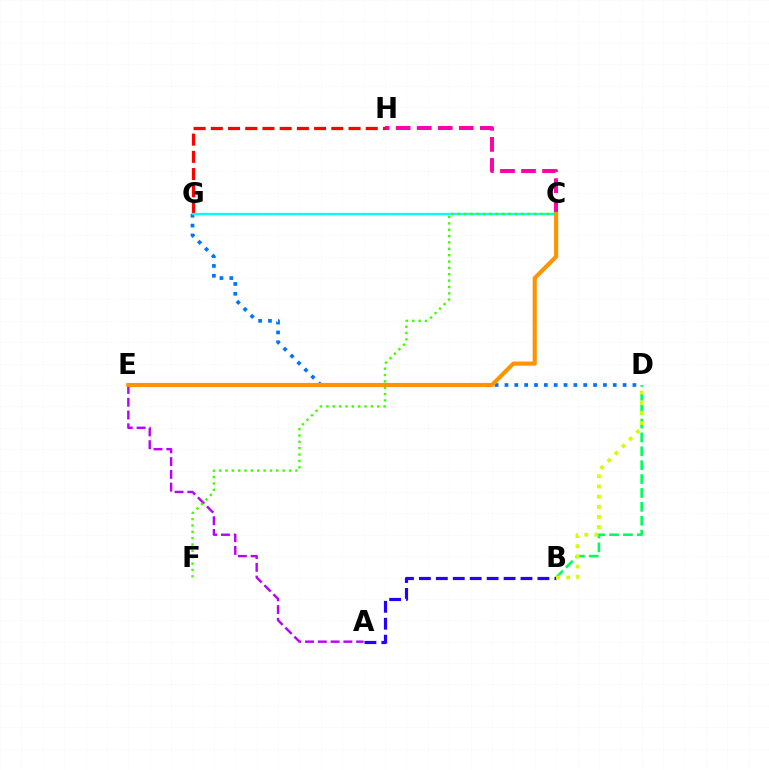{('D', 'G'): [{'color': '#0074ff', 'line_style': 'dotted', 'thickness': 2.67}], ('A', 'B'): [{'color': '#2500ff', 'line_style': 'dashed', 'thickness': 2.3}], ('C', 'H'): [{'color': '#ff00ac', 'line_style': 'dashed', 'thickness': 2.86}], ('G', 'H'): [{'color': '#ff0000', 'line_style': 'dashed', 'thickness': 2.34}], ('B', 'D'): [{'color': '#00ff5c', 'line_style': 'dashed', 'thickness': 1.89}, {'color': '#d1ff00', 'line_style': 'dotted', 'thickness': 2.76}], ('C', 'G'): [{'color': '#00fff6', 'line_style': 'solid', 'thickness': 1.67}], ('A', 'E'): [{'color': '#b900ff', 'line_style': 'dashed', 'thickness': 1.73}], ('C', 'E'): [{'color': '#ff9400', 'line_style': 'solid', 'thickness': 2.98}], ('C', 'F'): [{'color': '#3dff00', 'line_style': 'dotted', 'thickness': 1.73}]}